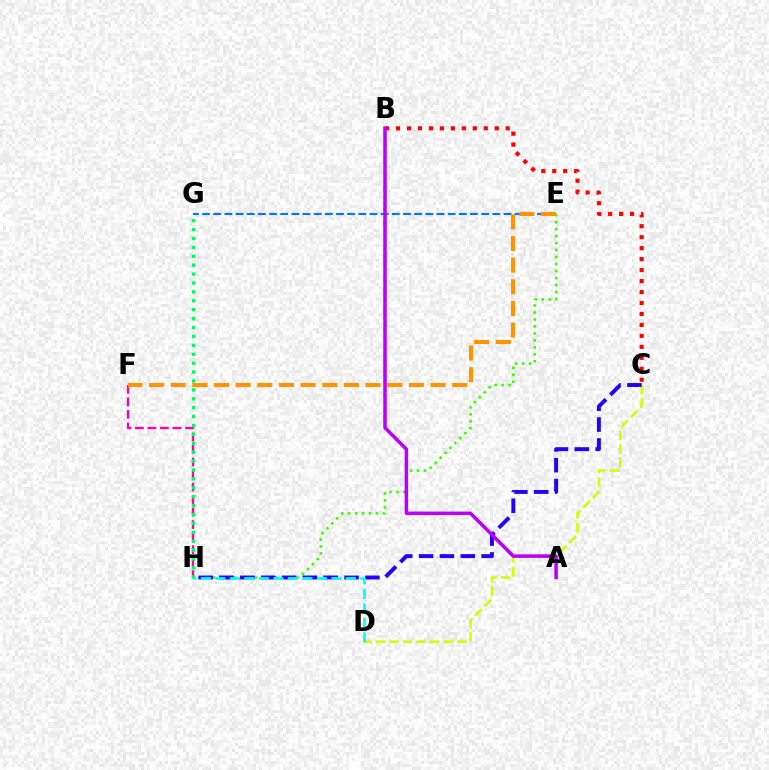{('F', 'H'): [{'color': '#ff00ac', 'line_style': 'dashed', 'thickness': 1.7}], ('C', 'D'): [{'color': '#d1ff00', 'line_style': 'dashed', 'thickness': 1.85}], ('E', 'H'): [{'color': '#3dff00', 'line_style': 'dotted', 'thickness': 1.9}], ('B', 'C'): [{'color': '#ff0000', 'line_style': 'dotted', 'thickness': 2.98}], ('C', 'H'): [{'color': '#2500ff', 'line_style': 'dashed', 'thickness': 2.83}], ('G', 'H'): [{'color': '#00ff5c', 'line_style': 'dotted', 'thickness': 2.42}], ('E', 'G'): [{'color': '#0074ff', 'line_style': 'dashed', 'thickness': 1.52}], ('D', 'H'): [{'color': '#00fff6', 'line_style': 'dashed', 'thickness': 1.97}], ('E', 'F'): [{'color': '#ff9400', 'line_style': 'dashed', 'thickness': 2.94}], ('A', 'B'): [{'color': '#b900ff', 'line_style': 'solid', 'thickness': 2.54}]}